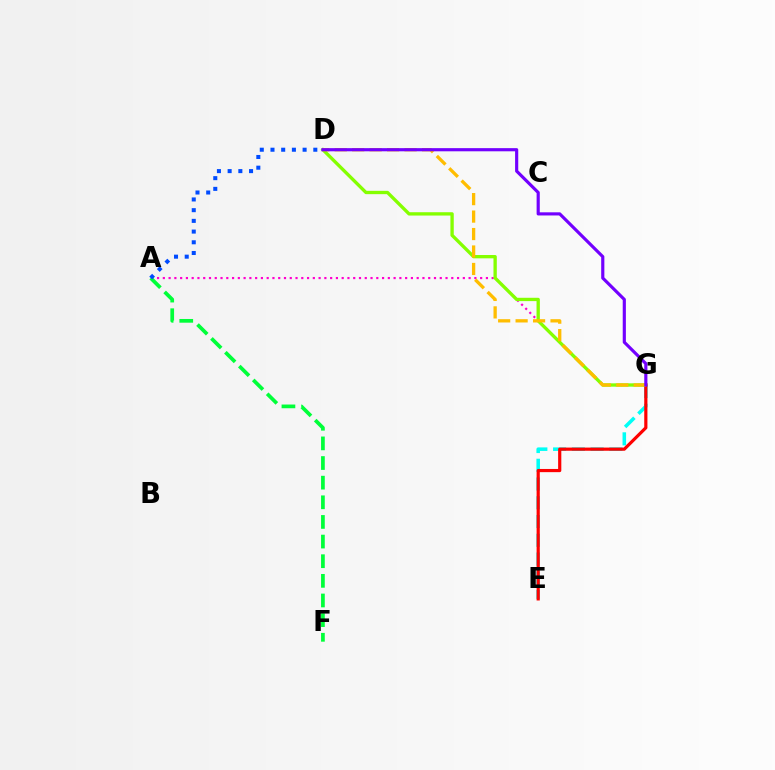{('E', 'G'): [{'color': '#00fff6', 'line_style': 'dashed', 'thickness': 2.55}, {'color': '#ff0000', 'line_style': 'solid', 'thickness': 2.29}], ('A', 'G'): [{'color': '#ff00cf', 'line_style': 'dotted', 'thickness': 1.57}], ('D', 'G'): [{'color': '#84ff00', 'line_style': 'solid', 'thickness': 2.4}, {'color': '#ffbd00', 'line_style': 'dashed', 'thickness': 2.37}, {'color': '#7200ff', 'line_style': 'solid', 'thickness': 2.27}], ('A', 'F'): [{'color': '#00ff39', 'line_style': 'dashed', 'thickness': 2.67}], ('A', 'D'): [{'color': '#004bff', 'line_style': 'dotted', 'thickness': 2.91}]}